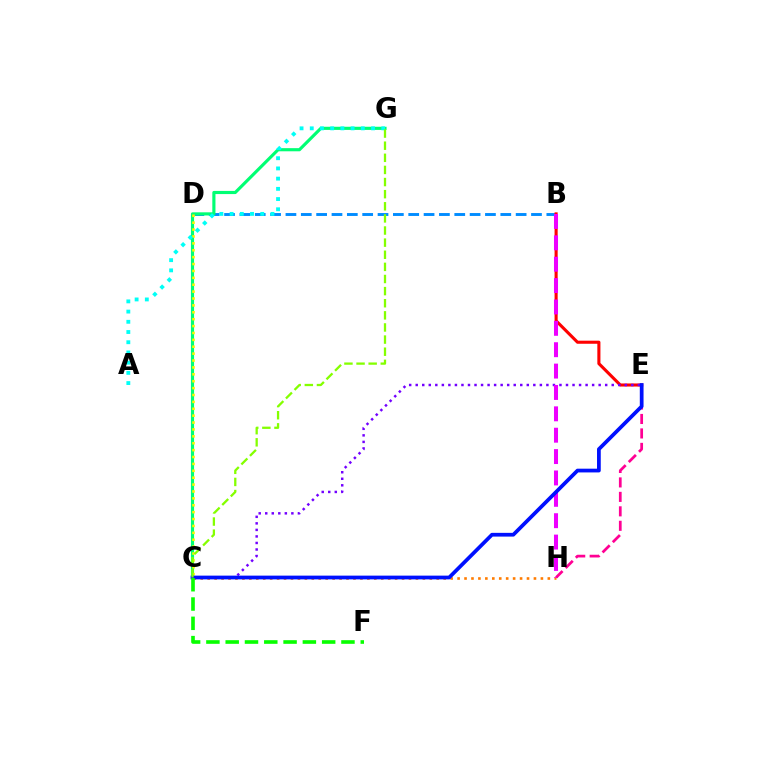{('B', 'D'): [{'color': '#008cff', 'line_style': 'dashed', 'thickness': 2.08}], ('C', 'G'): [{'color': '#00ff74', 'line_style': 'solid', 'thickness': 2.26}, {'color': '#84ff00', 'line_style': 'dashed', 'thickness': 1.65}], ('C', 'H'): [{'color': '#ff7c00', 'line_style': 'dotted', 'thickness': 1.89}], ('C', 'D'): [{'color': '#fcf500', 'line_style': 'dotted', 'thickness': 1.87}], ('B', 'E'): [{'color': '#ff0000', 'line_style': 'solid', 'thickness': 2.22}], ('C', 'E'): [{'color': '#7200ff', 'line_style': 'dotted', 'thickness': 1.78}, {'color': '#0010ff', 'line_style': 'solid', 'thickness': 2.69}], ('B', 'H'): [{'color': '#ee00ff', 'line_style': 'dashed', 'thickness': 2.9}], ('E', 'H'): [{'color': '#ff0094', 'line_style': 'dashed', 'thickness': 1.96}], ('C', 'F'): [{'color': '#08ff00', 'line_style': 'dashed', 'thickness': 2.62}], ('A', 'G'): [{'color': '#00fff6', 'line_style': 'dotted', 'thickness': 2.77}]}